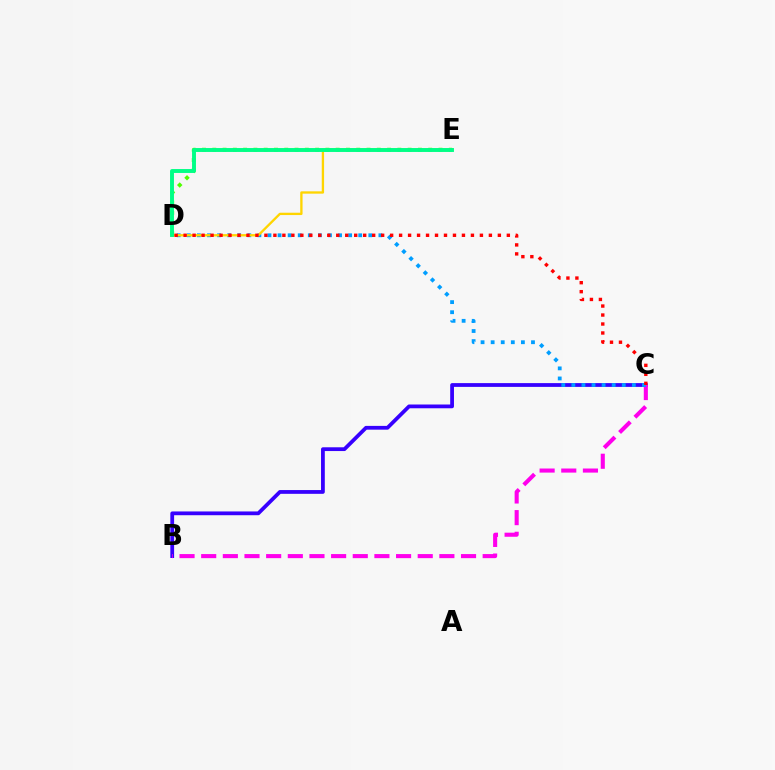{('B', 'C'): [{'color': '#3700ff', 'line_style': 'solid', 'thickness': 2.71}, {'color': '#ff00ed', 'line_style': 'dashed', 'thickness': 2.94}], ('D', 'E'): [{'color': '#4fff00', 'line_style': 'dotted', 'thickness': 2.79}, {'color': '#ffd500', 'line_style': 'solid', 'thickness': 1.68}, {'color': '#00ff86', 'line_style': 'solid', 'thickness': 2.82}], ('C', 'D'): [{'color': '#009eff', 'line_style': 'dotted', 'thickness': 2.74}, {'color': '#ff0000', 'line_style': 'dotted', 'thickness': 2.44}]}